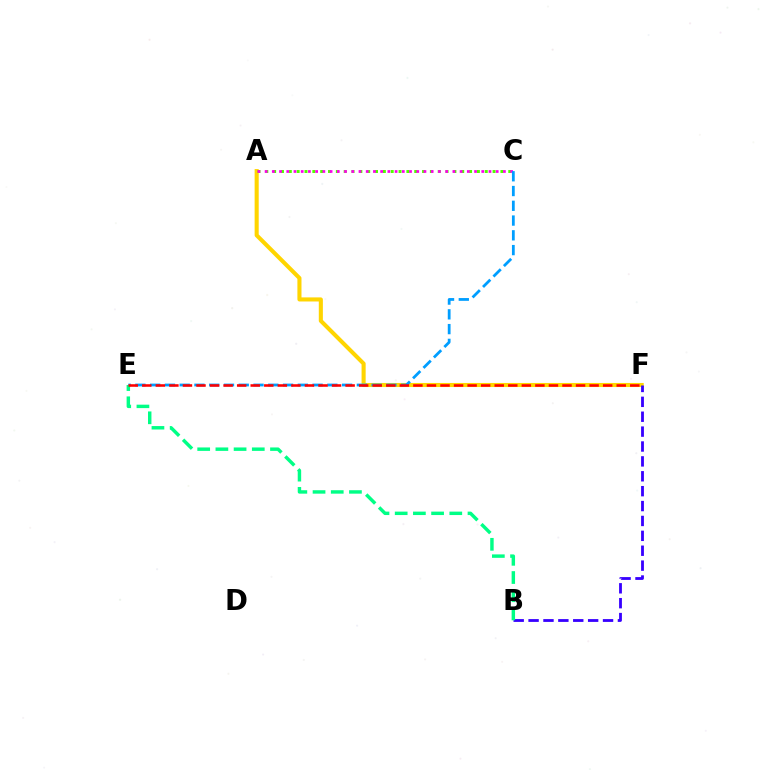{('A', 'F'): [{'color': '#ffd500', 'line_style': 'solid', 'thickness': 2.94}], ('B', 'F'): [{'color': '#3700ff', 'line_style': 'dashed', 'thickness': 2.02}], ('A', 'C'): [{'color': '#4fff00', 'line_style': 'dotted', 'thickness': 2.13}, {'color': '#ff00ed', 'line_style': 'dotted', 'thickness': 1.96}], ('C', 'E'): [{'color': '#009eff', 'line_style': 'dashed', 'thickness': 2.01}], ('B', 'E'): [{'color': '#00ff86', 'line_style': 'dashed', 'thickness': 2.47}], ('E', 'F'): [{'color': '#ff0000', 'line_style': 'dashed', 'thickness': 1.84}]}